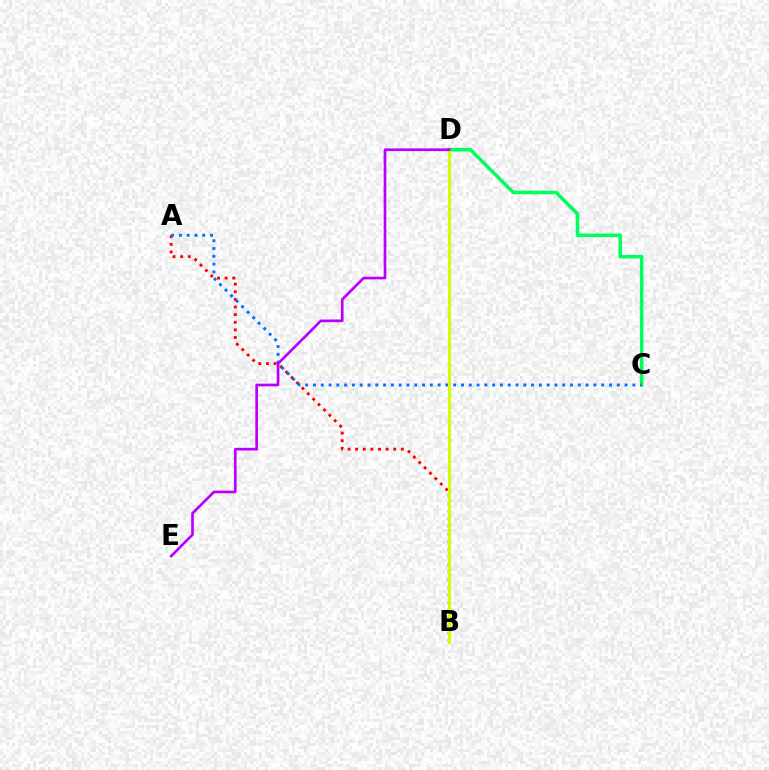{('C', 'D'): [{'color': '#00ff5c', 'line_style': 'solid', 'thickness': 2.54}], ('A', 'B'): [{'color': '#ff0000', 'line_style': 'dotted', 'thickness': 2.07}], ('A', 'C'): [{'color': '#0074ff', 'line_style': 'dotted', 'thickness': 2.12}], ('B', 'D'): [{'color': '#d1ff00', 'line_style': 'solid', 'thickness': 2.17}], ('D', 'E'): [{'color': '#b900ff', 'line_style': 'solid', 'thickness': 1.92}]}